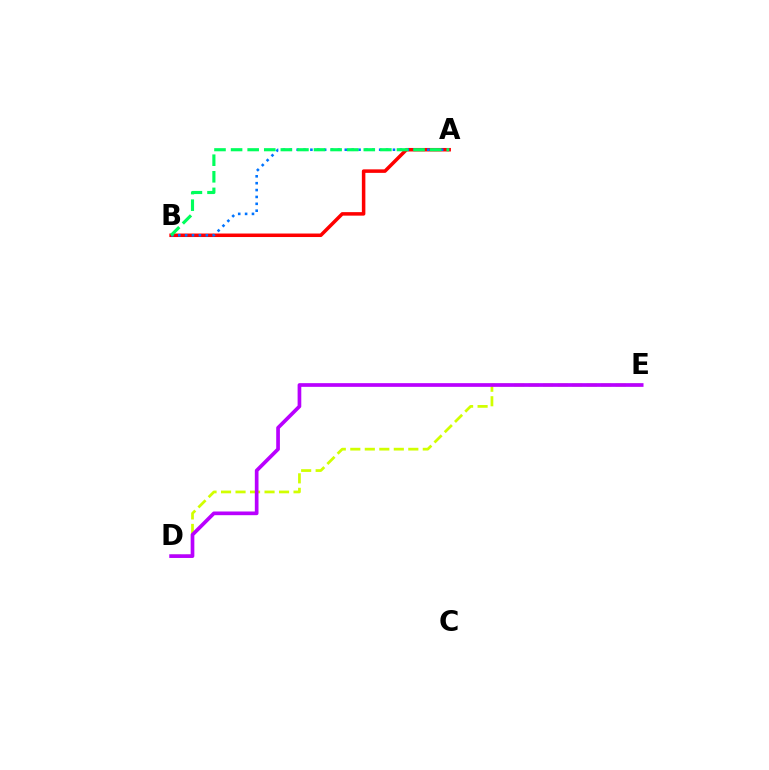{('A', 'B'): [{'color': '#ff0000', 'line_style': 'solid', 'thickness': 2.53}, {'color': '#0074ff', 'line_style': 'dotted', 'thickness': 1.87}, {'color': '#00ff5c', 'line_style': 'dashed', 'thickness': 2.25}], ('D', 'E'): [{'color': '#d1ff00', 'line_style': 'dashed', 'thickness': 1.97}, {'color': '#b900ff', 'line_style': 'solid', 'thickness': 2.65}]}